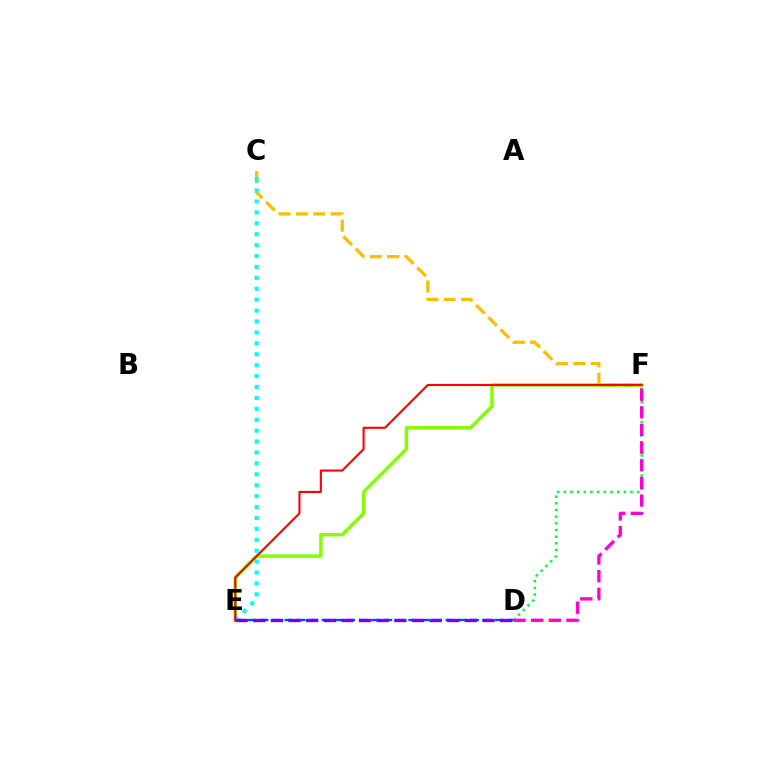{('D', 'E'): [{'color': '#004bff', 'line_style': 'dashed', 'thickness': 1.68}, {'color': '#7200ff', 'line_style': 'dashed', 'thickness': 2.4}], ('C', 'F'): [{'color': '#ffbd00', 'line_style': 'dashed', 'thickness': 2.36}], ('E', 'F'): [{'color': '#84ff00', 'line_style': 'solid', 'thickness': 2.49}, {'color': '#ff0000', 'line_style': 'solid', 'thickness': 1.52}], ('D', 'F'): [{'color': '#00ff39', 'line_style': 'dotted', 'thickness': 1.81}, {'color': '#ff00cf', 'line_style': 'dashed', 'thickness': 2.4}], ('C', 'E'): [{'color': '#00fff6', 'line_style': 'dotted', 'thickness': 2.96}]}